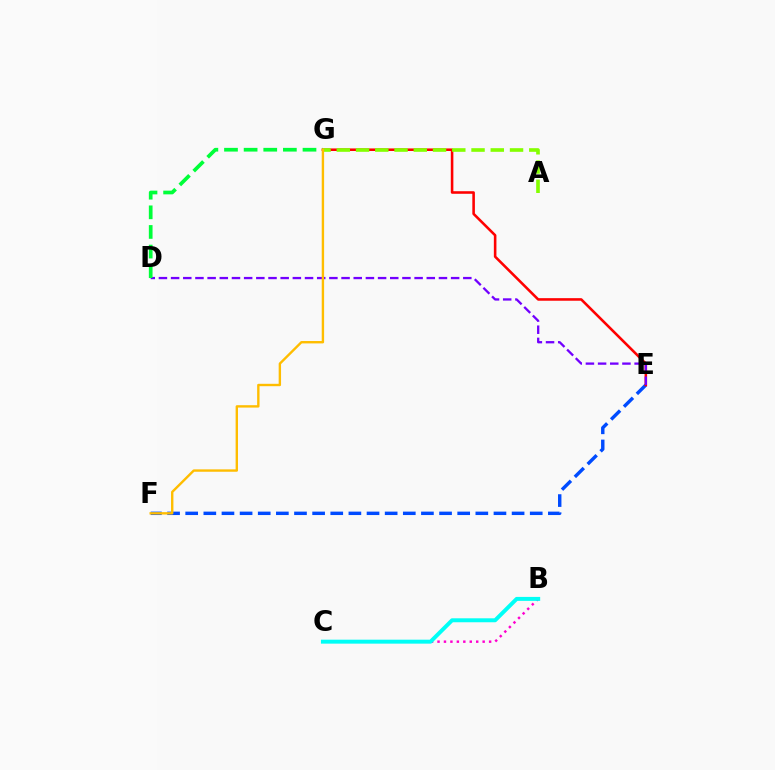{('E', 'F'): [{'color': '#004bff', 'line_style': 'dashed', 'thickness': 2.46}], ('E', 'G'): [{'color': '#ff0000', 'line_style': 'solid', 'thickness': 1.85}], ('D', 'E'): [{'color': '#7200ff', 'line_style': 'dashed', 'thickness': 1.65}], ('A', 'G'): [{'color': '#84ff00', 'line_style': 'dashed', 'thickness': 2.61}], ('D', 'G'): [{'color': '#00ff39', 'line_style': 'dashed', 'thickness': 2.67}], ('F', 'G'): [{'color': '#ffbd00', 'line_style': 'solid', 'thickness': 1.72}], ('B', 'C'): [{'color': '#ff00cf', 'line_style': 'dotted', 'thickness': 1.75}, {'color': '#00fff6', 'line_style': 'solid', 'thickness': 2.85}]}